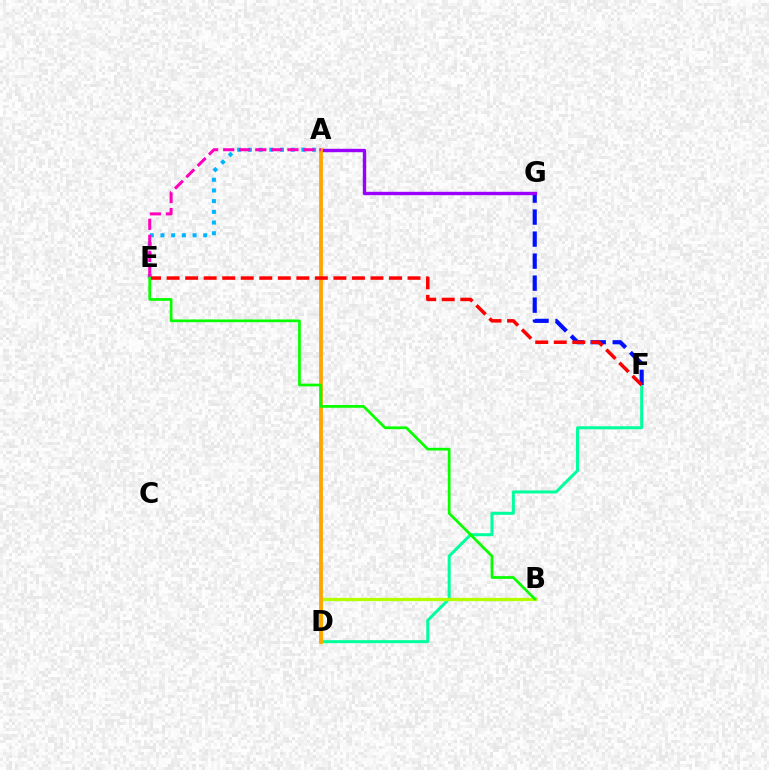{('D', 'F'): [{'color': '#00ff9d', 'line_style': 'solid', 'thickness': 2.17}], ('B', 'D'): [{'color': '#b3ff00', 'line_style': 'solid', 'thickness': 2.35}], ('F', 'G'): [{'color': '#0010ff', 'line_style': 'dashed', 'thickness': 2.99}], ('A', 'E'): [{'color': '#00b5ff', 'line_style': 'dotted', 'thickness': 2.91}, {'color': '#ff00bd', 'line_style': 'dashed', 'thickness': 2.18}], ('A', 'G'): [{'color': '#9b00ff', 'line_style': 'solid', 'thickness': 2.44}], ('A', 'D'): [{'color': '#ffa500', 'line_style': 'solid', 'thickness': 2.72}], ('E', 'F'): [{'color': '#ff0000', 'line_style': 'dashed', 'thickness': 2.52}], ('B', 'E'): [{'color': '#08ff00', 'line_style': 'solid', 'thickness': 1.96}]}